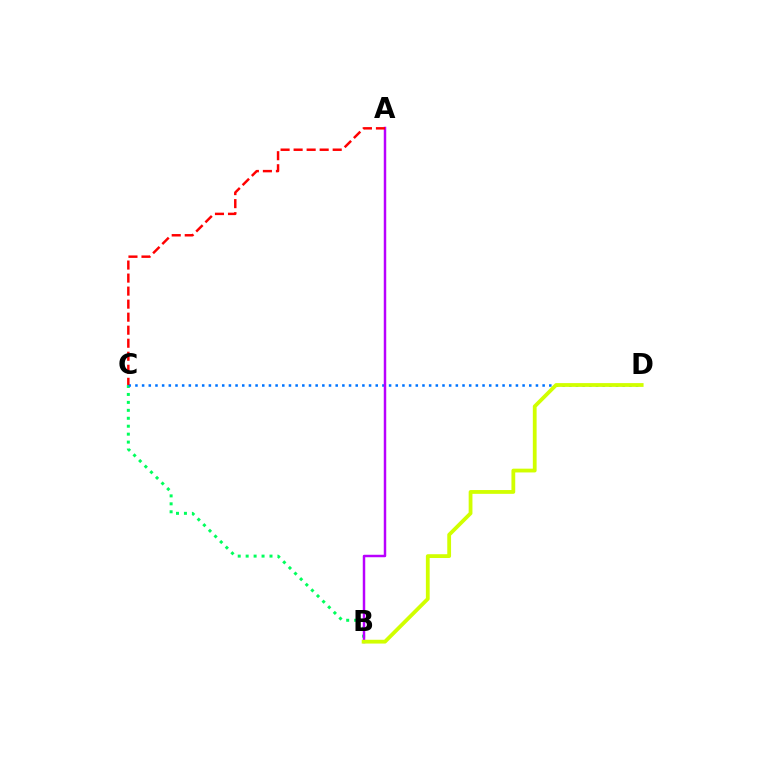{('B', 'C'): [{'color': '#00ff5c', 'line_style': 'dotted', 'thickness': 2.16}], ('C', 'D'): [{'color': '#0074ff', 'line_style': 'dotted', 'thickness': 1.81}], ('A', 'B'): [{'color': '#b900ff', 'line_style': 'solid', 'thickness': 1.78}], ('A', 'C'): [{'color': '#ff0000', 'line_style': 'dashed', 'thickness': 1.77}], ('B', 'D'): [{'color': '#d1ff00', 'line_style': 'solid', 'thickness': 2.73}]}